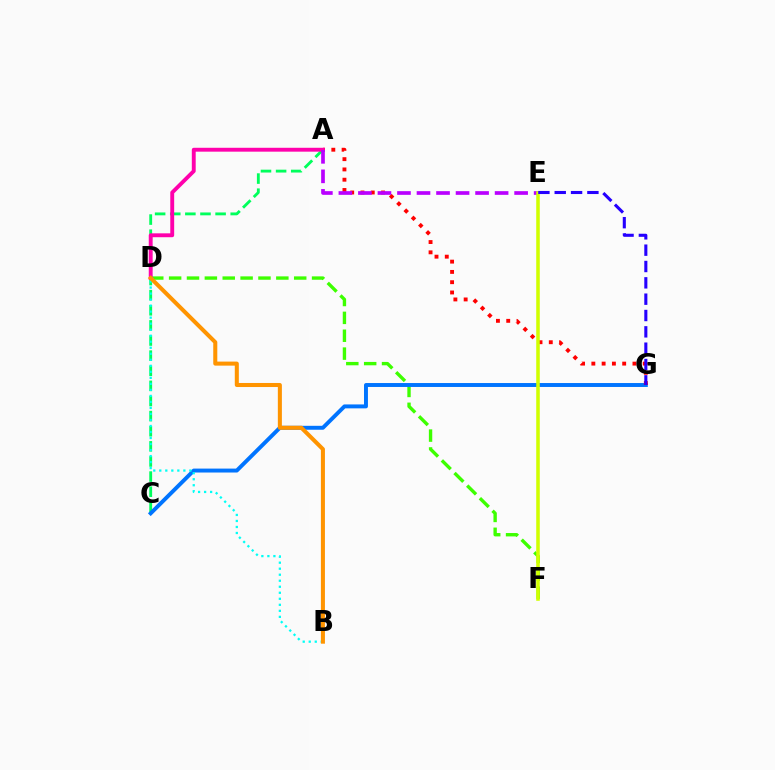{('A', 'C'): [{'color': '#00ff5c', 'line_style': 'dashed', 'thickness': 2.05}], ('D', 'F'): [{'color': '#3dff00', 'line_style': 'dashed', 'thickness': 2.43}], ('C', 'G'): [{'color': '#0074ff', 'line_style': 'solid', 'thickness': 2.83}], ('B', 'D'): [{'color': '#00fff6', 'line_style': 'dotted', 'thickness': 1.64}, {'color': '#ff9400', 'line_style': 'solid', 'thickness': 2.91}], ('A', 'G'): [{'color': '#ff0000', 'line_style': 'dotted', 'thickness': 2.79}], ('A', 'D'): [{'color': '#ff00ac', 'line_style': 'solid', 'thickness': 2.8}], ('A', 'E'): [{'color': '#b900ff', 'line_style': 'dashed', 'thickness': 2.65}], ('E', 'F'): [{'color': '#d1ff00', 'line_style': 'solid', 'thickness': 2.56}], ('E', 'G'): [{'color': '#2500ff', 'line_style': 'dashed', 'thickness': 2.22}]}